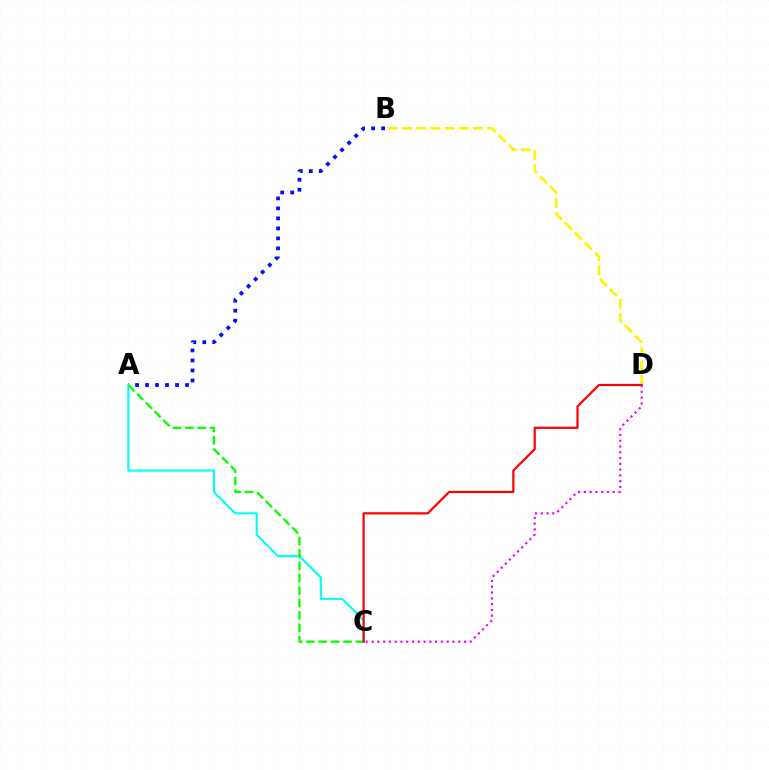{('B', 'D'): [{'color': '#fcf500', 'line_style': 'dashed', 'thickness': 1.93}], ('A', 'B'): [{'color': '#0010ff', 'line_style': 'dotted', 'thickness': 2.72}], ('A', 'C'): [{'color': '#00fff6', 'line_style': 'solid', 'thickness': 1.52}, {'color': '#08ff00', 'line_style': 'dashed', 'thickness': 1.68}], ('C', 'D'): [{'color': '#ff0000', 'line_style': 'solid', 'thickness': 1.59}, {'color': '#ee00ff', 'line_style': 'dotted', 'thickness': 1.57}]}